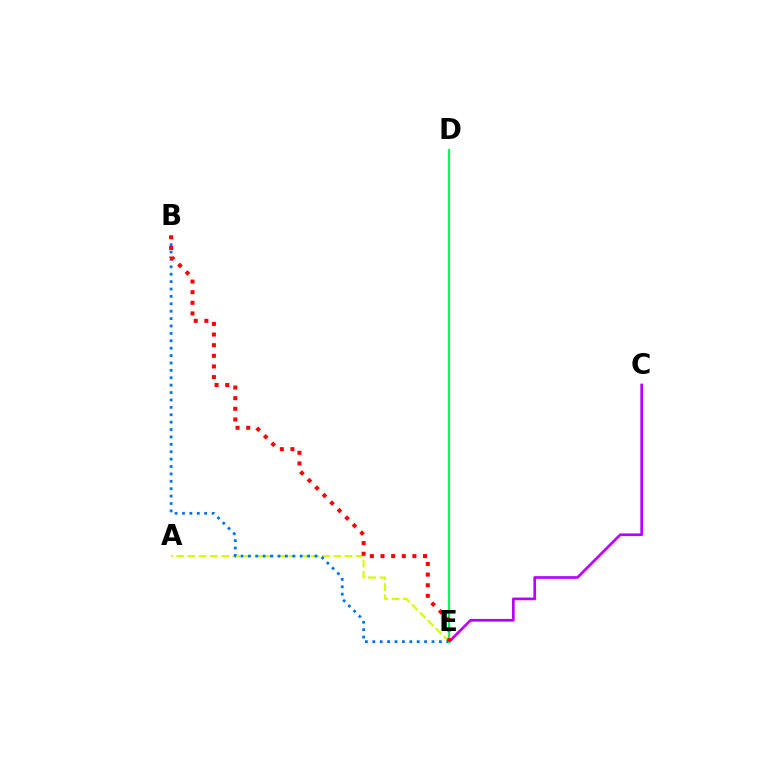{('A', 'E'): [{'color': '#d1ff00', 'line_style': 'dashed', 'thickness': 1.52}], ('C', 'E'): [{'color': '#b900ff', 'line_style': 'solid', 'thickness': 1.94}], ('B', 'E'): [{'color': '#0074ff', 'line_style': 'dotted', 'thickness': 2.01}, {'color': '#ff0000', 'line_style': 'dotted', 'thickness': 2.89}], ('D', 'E'): [{'color': '#00ff5c', 'line_style': 'solid', 'thickness': 1.58}]}